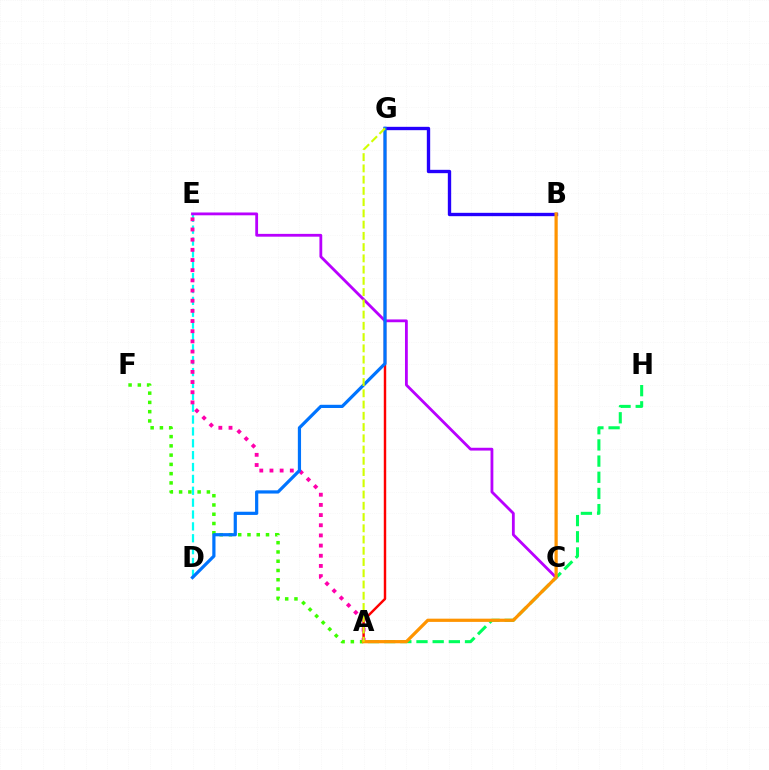{('B', 'G'): [{'color': '#2500ff', 'line_style': 'solid', 'thickness': 2.41}], ('A', 'F'): [{'color': '#3dff00', 'line_style': 'dotted', 'thickness': 2.52}], ('A', 'H'): [{'color': '#00ff5c', 'line_style': 'dashed', 'thickness': 2.2}], ('A', 'G'): [{'color': '#ff0000', 'line_style': 'solid', 'thickness': 1.76}, {'color': '#d1ff00', 'line_style': 'dashed', 'thickness': 1.53}], ('D', 'E'): [{'color': '#00fff6', 'line_style': 'dashed', 'thickness': 1.61}], ('A', 'E'): [{'color': '#ff00ac', 'line_style': 'dotted', 'thickness': 2.76}], ('C', 'E'): [{'color': '#b900ff', 'line_style': 'solid', 'thickness': 2.02}], ('D', 'G'): [{'color': '#0074ff', 'line_style': 'solid', 'thickness': 2.31}], ('A', 'B'): [{'color': '#ff9400', 'line_style': 'solid', 'thickness': 2.32}]}